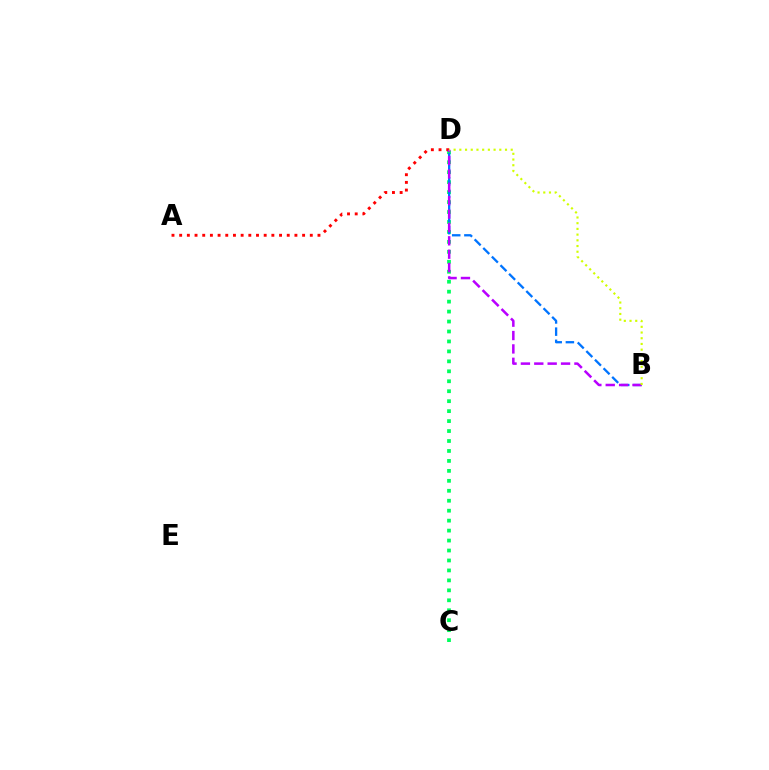{('C', 'D'): [{'color': '#00ff5c', 'line_style': 'dotted', 'thickness': 2.71}], ('B', 'D'): [{'color': '#0074ff', 'line_style': 'dashed', 'thickness': 1.65}, {'color': '#b900ff', 'line_style': 'dashed', 'thickness': 1.82}, {'color': '#d1ff00', 'line_style': 'dotted', 'thickness': 1.55}], ('A', 'D'): [{'color': '#ff0000', 'line_style': 'dotted', 'thickness': 2.09}]}